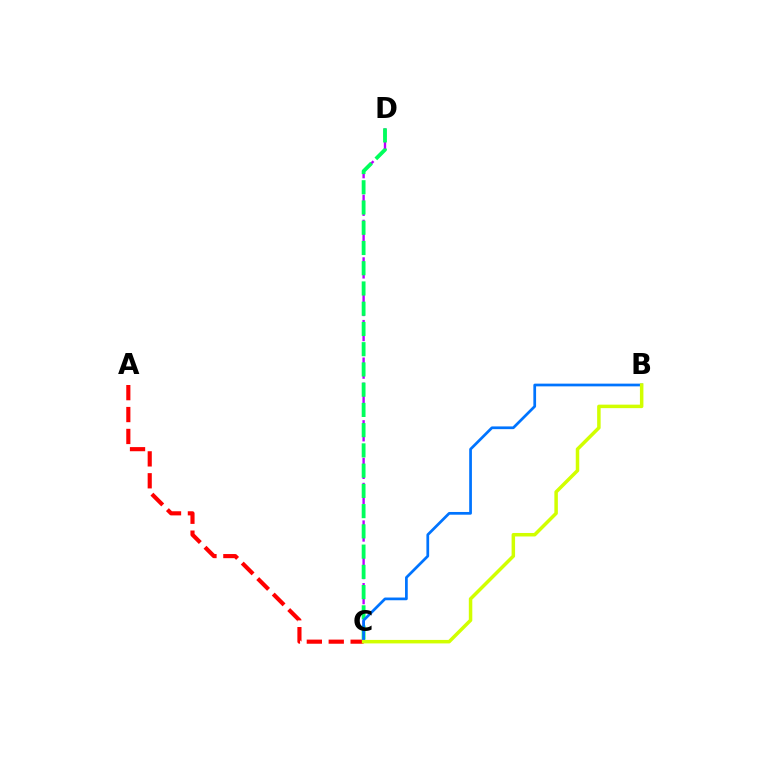{('A', 'C'): [{'color': '#ff0000', 'line_style': 'dashed', 'thickness': 2.98}], ('C', 'D'): [{'color': '#b900ff', 'line_style': 'dashed', 'thickness': 1.7}, {'color': '#00ff5c', 'line_style': 'dashed', 'thickness': 2.75}], ('B', 'C'): [{'color': '#0074ff', 'line_style': 'solid', 'thickness': 1.96}, {'color': '#d1ff00', 'line_style': 'solid', 'thickness': 2.51}]}